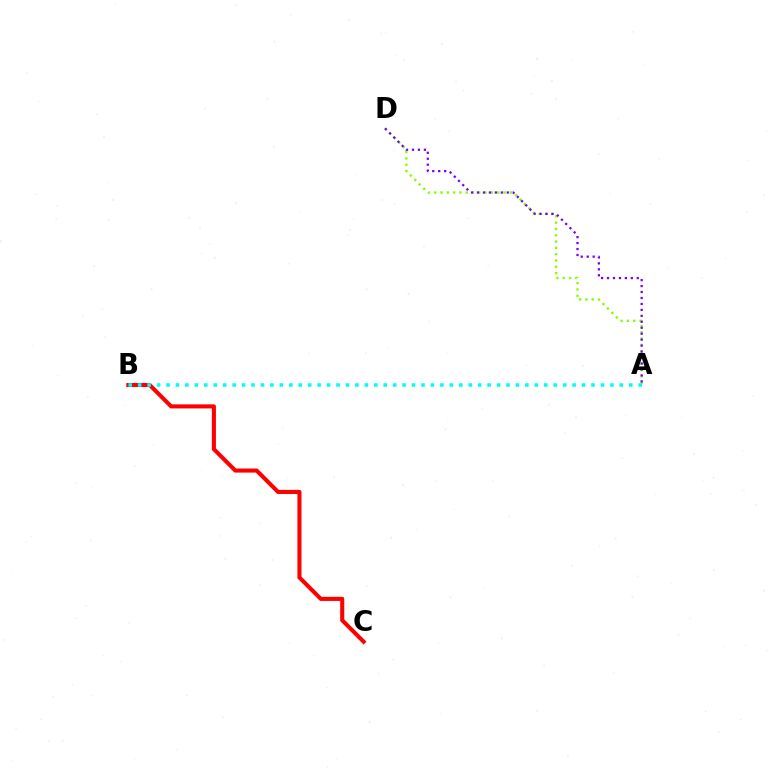{('A', 'D'): [{'color': '#84ff00', 'line_style': 'dotted', 'thickness': 1.71}, {'color': '#7200ff', 'line_style': 'dotted', 'thickness': 1.62}], ('B', 'C'): [{'color': '#ff0000', 'line_style': 'solid', 'thickness': 2.94}], ('A', 'B'): [{'color': '#00fff6', 'line_style': 'dotted', 'thickness': 2.57}]}